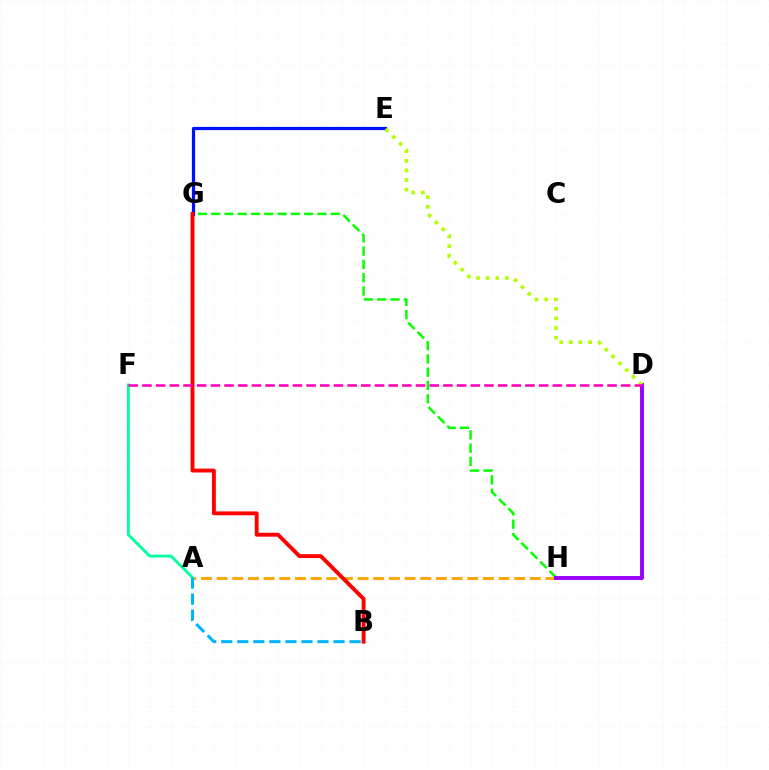{('A', 'H'): [{'color': '#ffa500', 'line_style': 'dashed', 'thickness': 2.13}], ('A', 'F'): [{'color': '#00ff9d', 'line_style': 'solid', 'thickness': 2.08}], ('E', 'G'): [{'color': '#0010ff', 'line_style': 'solid', 'thickness': 2.31}], ('A', 'B'): [{'color': '#00b5ff', 'line_style': 'dashed', 'thickness': 2.18}], ('G', 'H'): [{'color': '#08ff00', 'line_style': 'dashed', 'thickness': 1.8}], ('D', 'H'): [{'color': '#9b00ff', 'line_style': 'solid', 'thickness': 2.81}], ('B', 'G'): [{'color': '#ff0000', 'line_style': 'solid', 'thickness': 2.79}], ('D', 'E'): [{'color': '#b3ff00', 'line_style': 'dotted', 'thickness': 2.62}], ('D', 'F'): [{'color': '#ff00bd', 'line_style': 'dashed', 'thickness': 1.86}]}